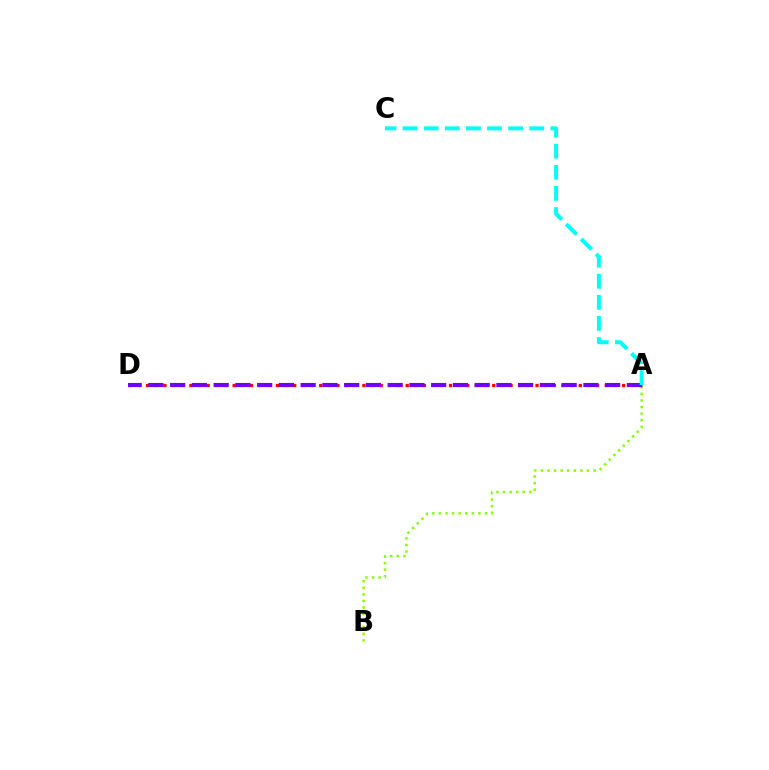{('A', 'B'): [{'color': '#84ff00', 'line_style': 'dotted', 'thickness': 1.79}], ('A', 'D'): [{'color': '#ff0000', 'line_style': 'dotted', 'thickness': 2.35}, {'color': '#7200ff', 'line_style': 'dashed', 'thickness': 2.95}], ('A', 'C'): [{'color': '#00fff6', 'line_style': 'dashed', 'thickness': 2.87}]}